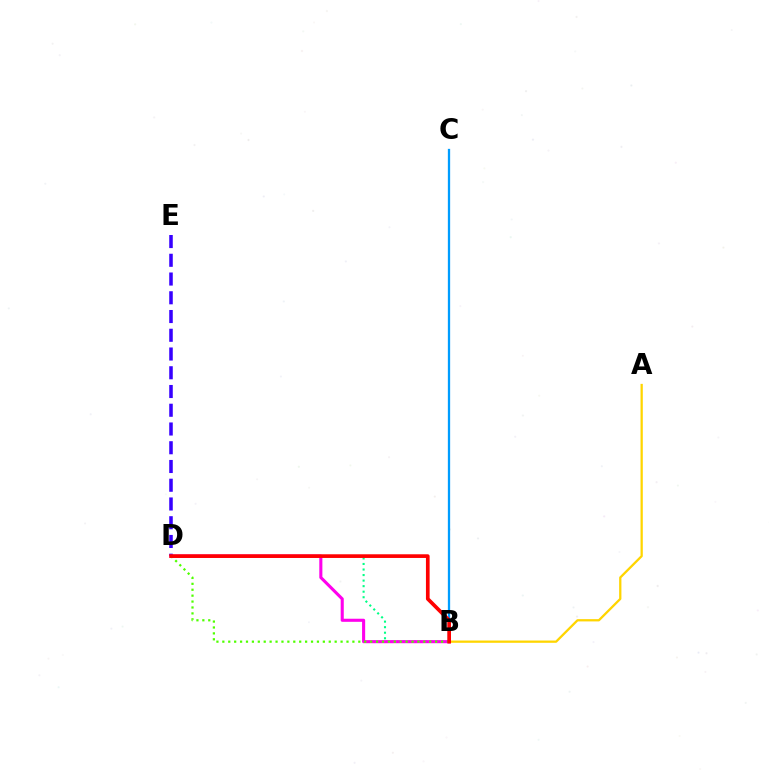{('B', 'D'): [{'color': '#00ff86', 'line_style': 'dotted', 'thickness': 1.51}, {'color': '#ff00ed', 'line_style': 'solid', 'thickness': 2.22}, {'color': '#4fff00', 'line_style': 'dotted', 'thickness': 1.61}, {'color': '#ff0000', 'line_style': 'solid', 'thickness': 2.65}], ('D', 'E'): [{'color': '#3700ff', 'line_style': 'dashed', 'thickness': 2.55}], ('B', 'C'): [{'color': '#009eff', 'line_style': 'solid', 'thickness': 1.65}], ('A', 'B'): [{'color': '#ffd500', 'line_style': 'solid', 'thickness': 1.64}]}